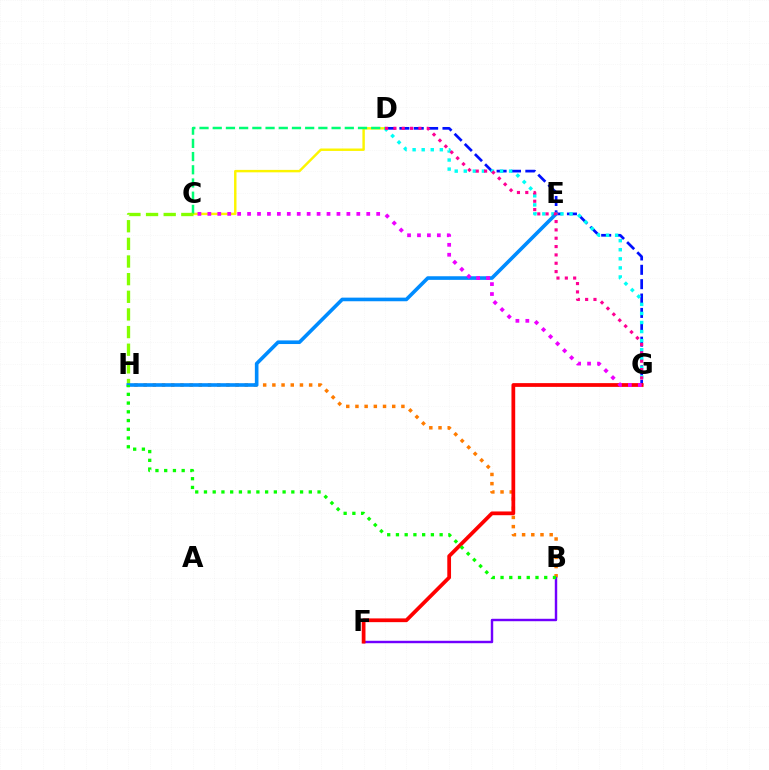{('C', 'D'): [{'color': '#fcf500', 'line_style': 'solid', 'thickness': 1.75}, {'color': '#00ff74', 'line_style': 'dashed', 'thickness': 1.79}], ('B', 'H'): [{'color': '#ff7c00', 'line_style': 'dotted', 'thickness': 2.5}, {'color': '#08ff00', 'line_style': 'dotted', 'thickness': 2.37}], ('D', 'G'): [{'color': '#0010ff', 'line_style': 'dashed', 'thickness': 1.95}, {'color': '#00fff6', 'line_style': 'dotted', 'thickness': 2.46}, {'color': '#ff0094', 'line_style': 'dotted', 'thickness': 2.27}], ('B', 'F'): [{'color': '#7200ff', 'line_style': 'solid', 'thickness': 1.75}], ('F', 'G'): [{'color': '#ff0000', 'line_style': 'solid', 'thickness': 2.7}], ('C', 'H'): [{'color': '#84ff00', 'line_style': 'dashed', 'thickness': 2.4}], ('E', 'H'): [{'color': '#008cff', 'line_style': 'solid', 'thickness': 2.61}], ('C', 'G'): [{'color': '#ee00ff', 'line_style': 'dotted', 'thickness': 2.7}]}